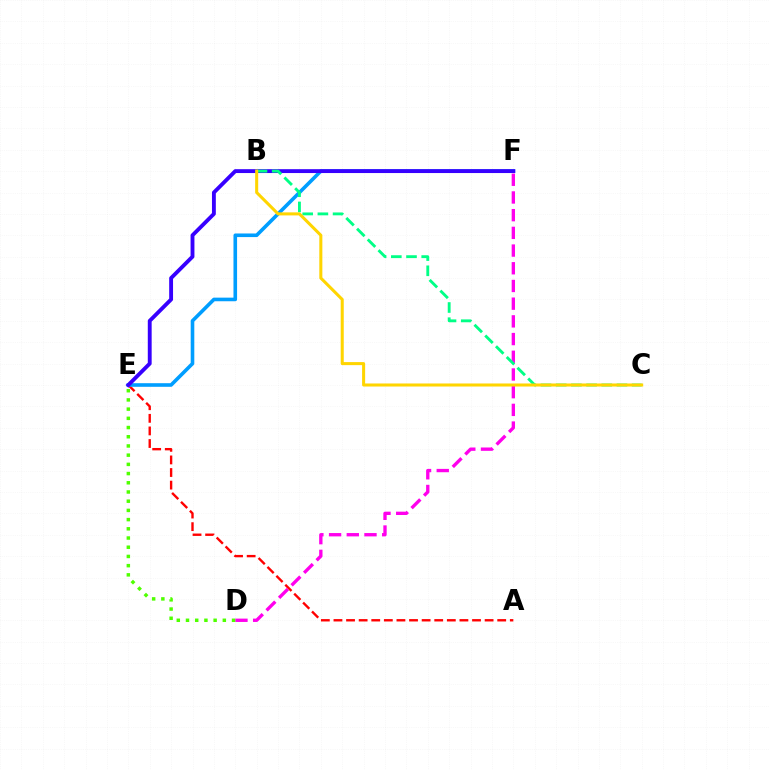{('A', 'E'): [{'color': '#ff0000', 'line_style': 'dashed', 'thickness': 1.71}], ('E', 'F'): [{'color': '#009eff', 'line_style': 'solid', 'thickness': 2.6}, {'color': '#3700ff', 'line_style': 'solid', 'thickness': 2.78}], ('D', 'F'): [{'color': '#ff00ed', 'line_style': 'dashed', 'thickness': 2.4}], ('D', 'E'): [{'color': '#4fff00', 'line_style': 'dotted', 'thickness': 2.5}], ('B', 'C'): [{'color': '#00ff86', 'line_style': 'dashed', 'thickness': 2.06}, {'color': '#ffd500', 'line_style': 'solid', 'thickness': 2.19}]}